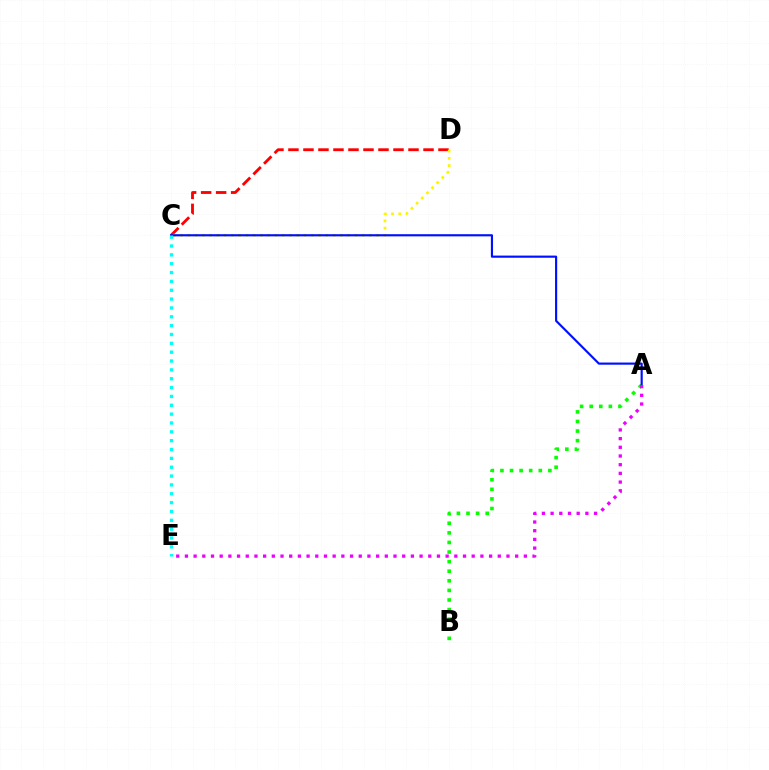{('C', 'D'): [{'color': '#ff0000', 'line_style': 'dashed', 'thickness': 2.04}, {'color': '#fcf500', 'line_style': 'dotted', 'thickness': 1.97}], ('A', 'B'): [{'color': '#08ff00', 'line_style': 'dotted', 'thickness': 2.61}], ('A', 'C'): [{'color': '#0010ff', 'line_style': 'solid', 'thickness': 1.55}], ('C', 'E'): [{'color': '#00fff6', 'line_style': 'dotted', 'thickness': 2.4}], ('A', 'E'): [{'color': '#ee00ff', 'line_style': 'dotted', 'thickness': 2.36}]}